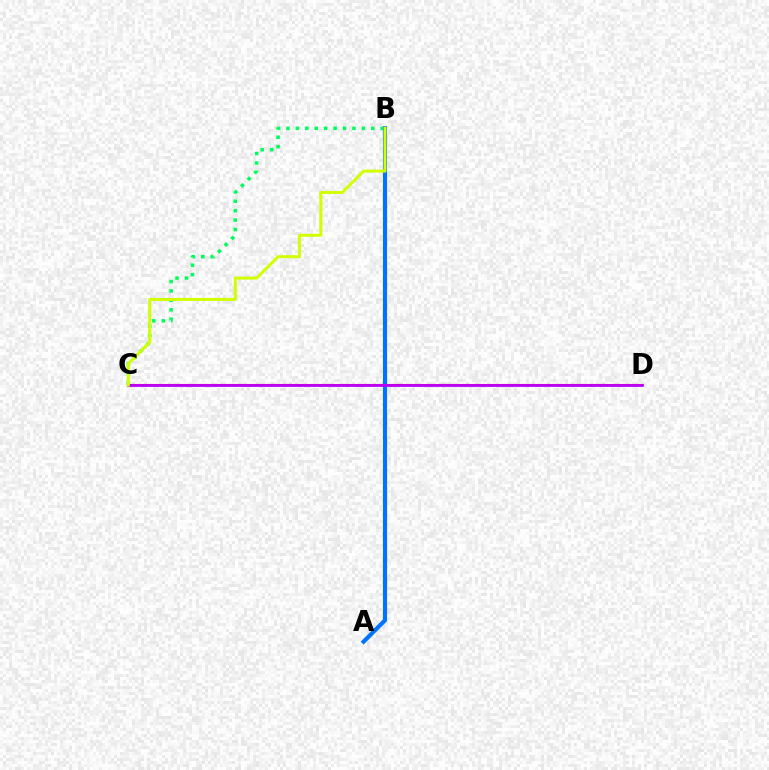{('C', 'D'): [{'color': '#ff0000', 'line_style': 'solid', 'thickness': 1.52}, {'color': '#b900ff', 'line_style': 'solid', 'thickness': 1.98}], ('B', 'C'): [{'color': '#00ff5c', 'line_style': 'dotted', 'thickness': 2.56}, {'color': '#d1ff00', 'line_style': 'solid', 'thickness': 2.16}], ('A', 'B'): [{'color': '#0074ff', 'line_style': 'solid', 'thickness': 2.99}]}